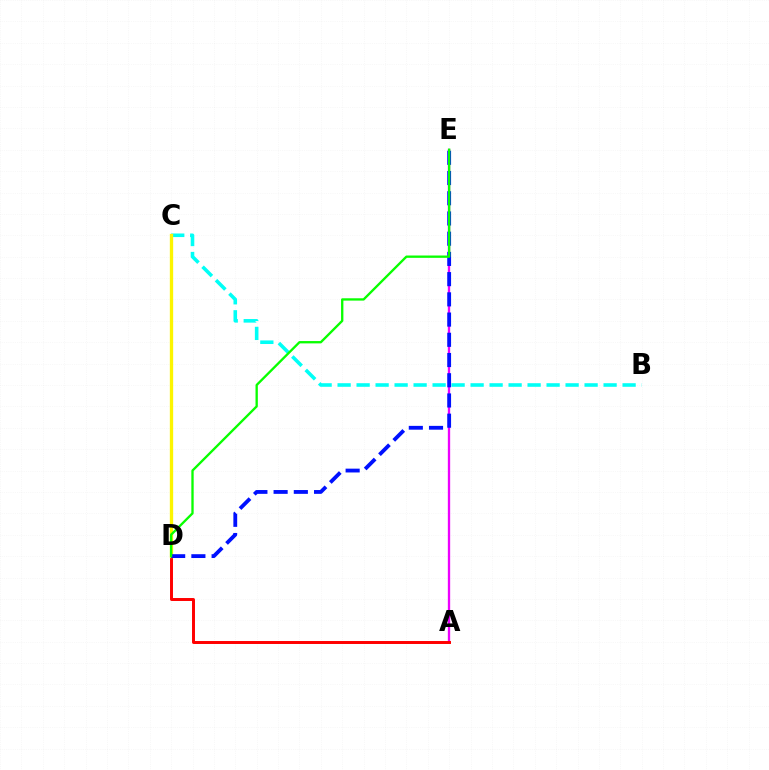{('B', 'C'): [{'color': '#00fff6', 'line_style': 'dashed', 'thickness': 2.58}], ('A', 'E'): [{'color': '#ee00ff', 'line_style': 'solid', 'thickness': 1.68}], ('A', 'D'): [{'color': '#ff0000', 'line_style': 'solid', 'thickness': 2.13}], ('C', 'D'): [{'color': '#fcf500', 'line_style': 'solid', 'thickness': 2.39}], ('D', 'E'): [{'color': '#0010ff', 'line_style': 'dashed', 'thickness': 2.75}, {'color': '#08ff00', 'line_style': 'solid', 'thickness': 1.68}]}